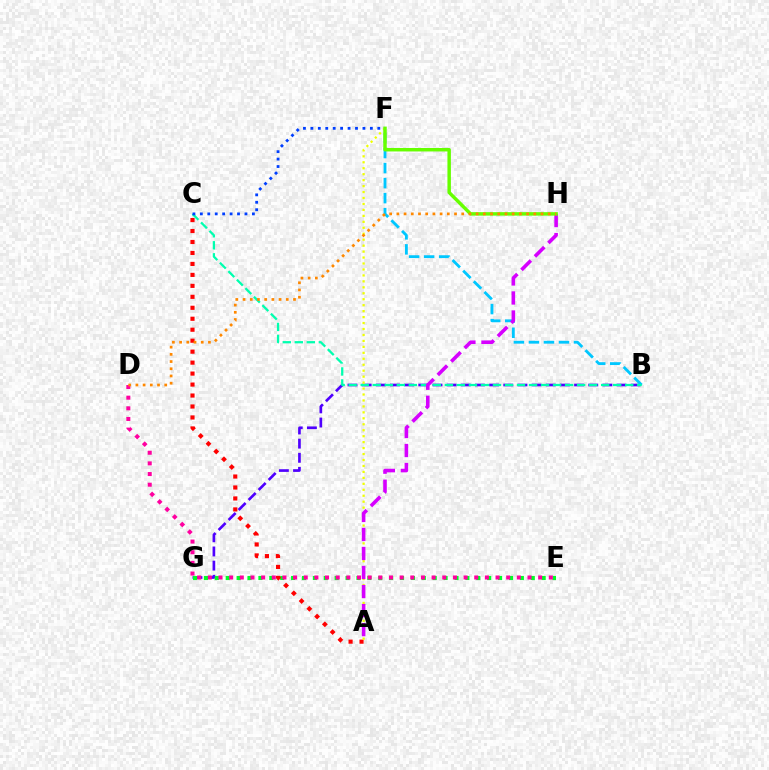{('B', 'G'): [{'color': '#4f00ff', 'line_style': 'dashed', 'thickness': 1.92}], ('B', 'F'): [{'color': '#00c7ff', 'line_style': 'dashed', 'thickness': 2.04}], ('E', 'G'): [{'color': '#00ff27', 'line_style': 'dotted', 'thickness': 2.96}], ('B', 'C'): [{'color': '#00ffaf', 'line_style': 'dashed', 'thickness': 1.63}], ('A', 'C'): [{'color': '#ff0000', 'line_style': 'dotted', 'thickness': 2.98}], ('A', 'F'): [{'color': '#eeff00', 'line_style': 'dotted', 'thickness': 1.62}], ('C', 'F'): [{'color': '#003fff', 'line_style': 'dotted', 'thickness': 2.02}], ('A', 'H'): [{'color': '#d600ff', 'line_style': 'dashed', 'thickness': 2.59}], ('D', 'E'): [{'color': '#ff00a0', 'line_style': 'dotted', 'thickness': 2.9}], ('F', 'H'): [{'color': '#66ff00', 'line_style': 'solid', 'thickness': 2.49}], ('D', 'H'): [{'color': '#ff8800', 'line_style': 'dotted', 'thickness': 1.96}]}